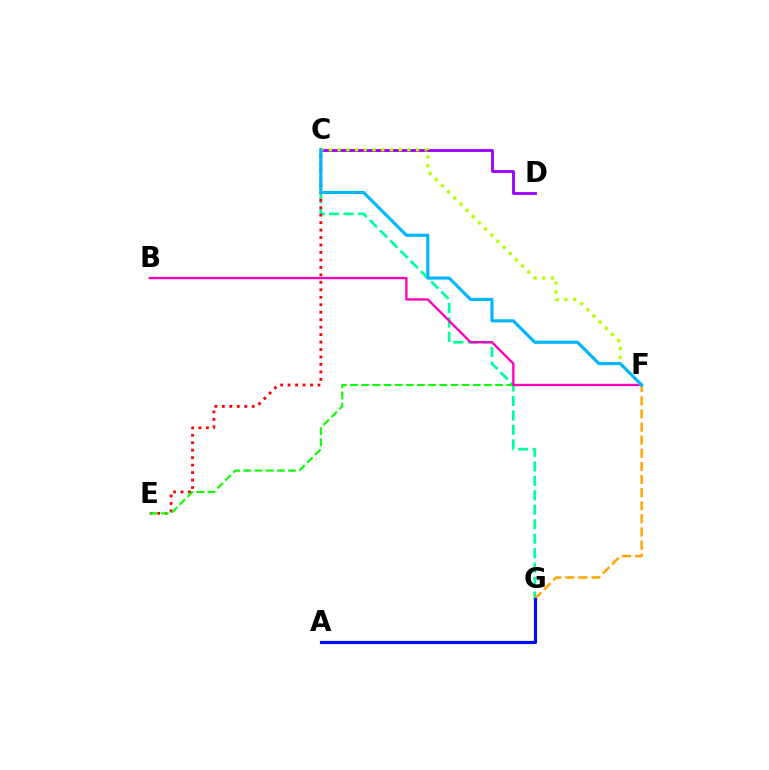{('C', 'G'): [{'color': '#00ff9d', 'line_style': 'dashed', 'thickness': 1.96}], ('C', 'E'): [{'color': '#ff0000', 'line_style': 'dotted', 'thickness': 2.03}], ('F', 'G'): [{'color': '#ffa500', 'line_style': 'dashed', 'thickness': 1.78}], ('C', 'D'): [{'color': '#9b00ff', 'line_style': 'solid', 'thickness': 2.05}], ('E', 'F'): [{'color': '#08ff00', 'line_style': 'dashed', 'thickness': 1.51}], ('B', 'F'): [{'color': '#ff00bd', 'line_style': 'solid', 'thickness': 1.68}], ('A', 'G'): [{'color': '#0010ff', 'line_style': 'solid', 'thickness': 2.28}], ('C', 'F'): [{'color': '#b3ff00', 'line_style': 'dotted', 'thickness': 2.37}, {'color': '#00b5ff', 'line_style': 'solid', 'thickness': 2.26}]}